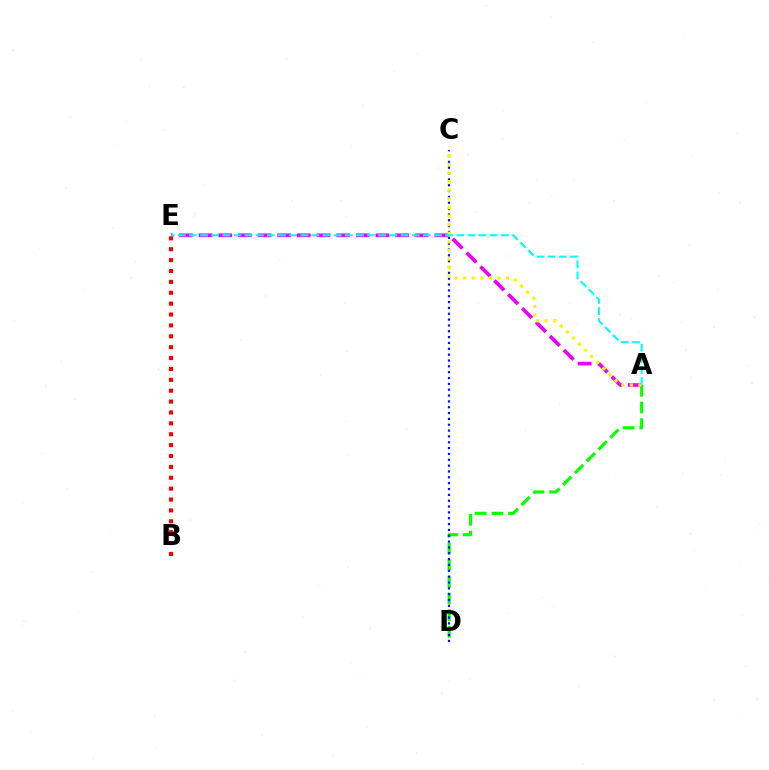{('A', 'D'): [{'color': '#08ff00', 'line_style': 'dashed', 'thickness': 2.26}], ('C', 'D'): [{'color': '#0010ff', 'line_style': 'dotted', 'thickness': 1.59}], ('B', 'E'): [{'color': '#ff0000', 'line_style': 'dotted', 'thickness': 2.96}], ('A', 'E'): [{'color': '#ee00ff', 'line_style': 'dashed', 'thickness': 2.67}, {'color': '#00fff6', 'line_style': 'dashed', 'thickness': 1.51}], ('A', 'C'): [{'color': '#fcf500', 'line_style': 'dotted', 'thickness': 2.34}]}